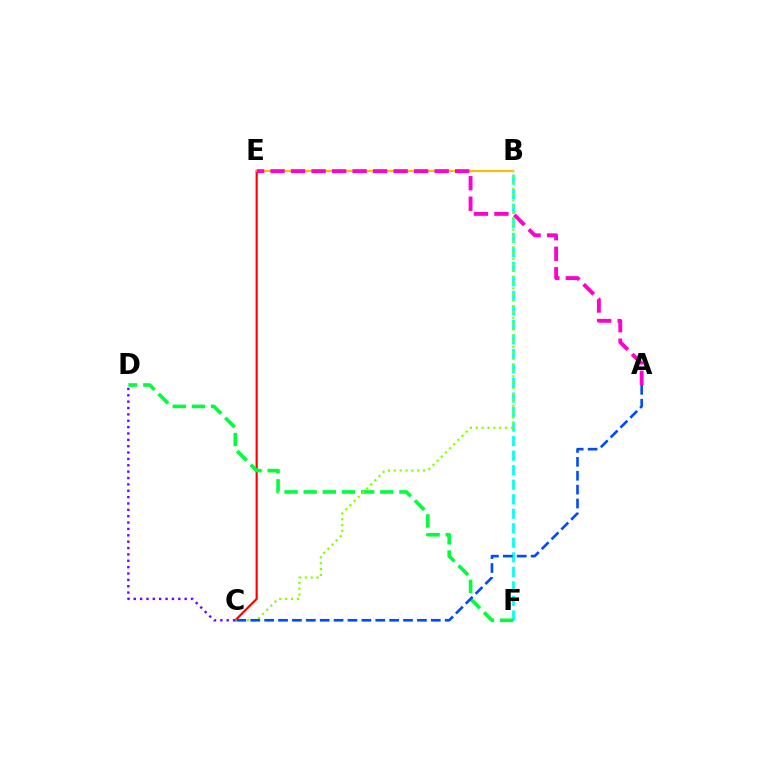{('B', 'F'): [{'color': '#00fff6', 'line_style': 'dashed', 'thickness': 1.97}], ('C', 'E'): [{'color': '#ff0000', 'line_style': 'solid', 'thickness': 1.56}], ('B', 'E'): [{'color': '#ffbd00', 'line_style': 'solid', 'thickness': 1.54}], ('D', 'F'): [{'color': '#00ff39', 'line_style': 'dashed', 'thickness': 2.6}], ('A', 'E'): [{'color': '#ff00cf', 'line_style': 'dashed', 'thickness': 2.79}], ('B', 'C'): [{'color': '#84ff00', 'line_style': 'dotted', 'thickness': 1.59}], ('A', 'C'): [{'color': '#004bff', 'line_style': 'dashed', 'thickness': 1.89}], ('C', 'D'): [{'color': '#7200ff', 'line_style': 'dotted', 'thickness': 1.73}]}